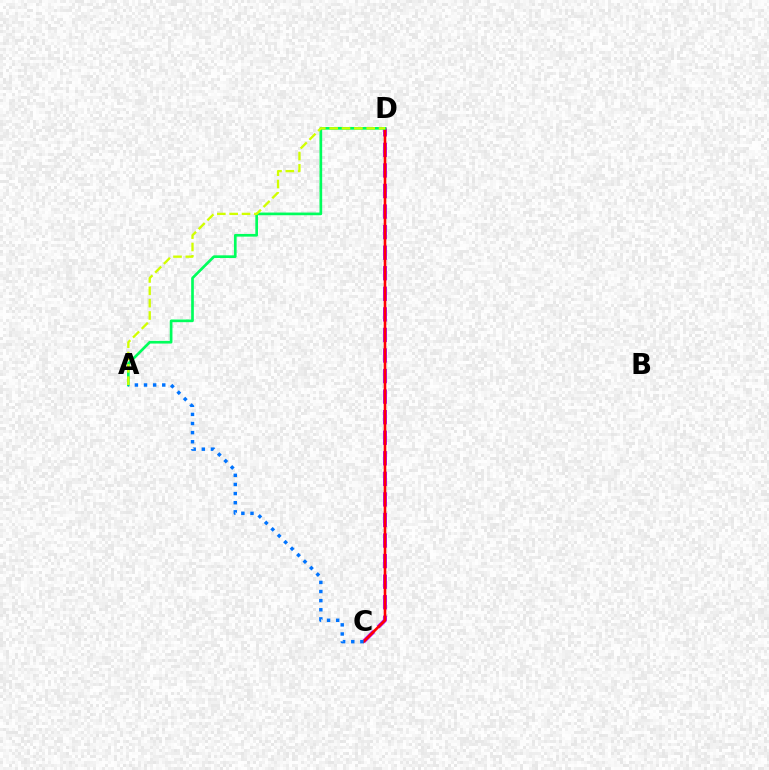{('C', 'D'): [{'color': '#b900ff', 'line_style': 'dashed', 'thickness': 2.79}, {'color': '#ff0000', 'line_style': 'solid', 'thickness': 1.87}], ('A', 'D'): [{'color': '#00ff5c', 'line_style': 'solid', 'thickness': 1.93}, {'color': '#d1ff00', 'line_style': 'dashed', 'thickness': 1.68}], ('A', 'C'): [{'color': '#0074ff', 'line_style': 'dotted', 'thickness': 2.48}]}